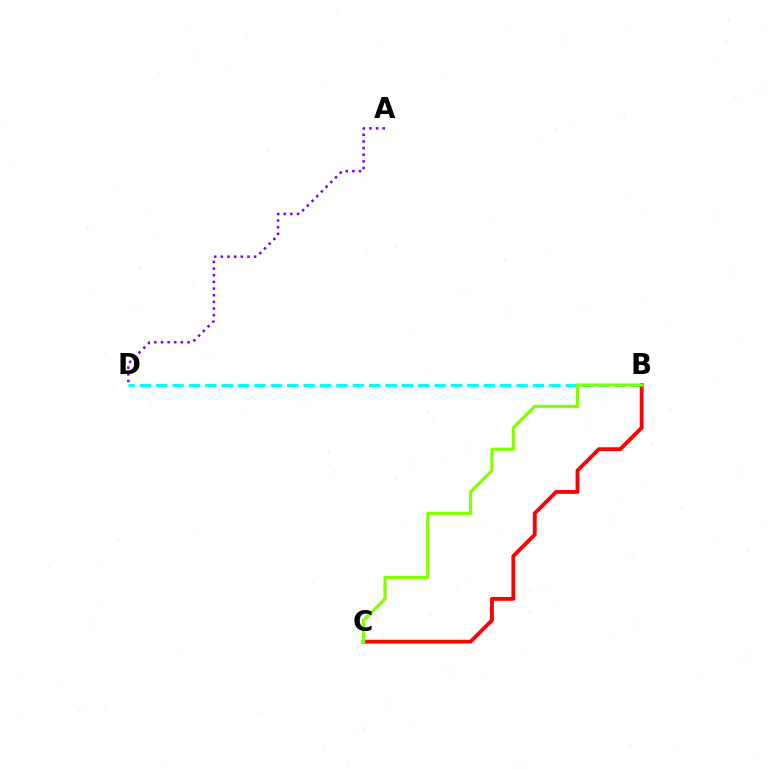{('B', 'D'): [{'color': '#00fff6', 'line_style': 'dashed', 'thickness': 2.23}], ('A', 'D'): [{'color': '#7200ff', 'line_style': 'dotted', 'thickness': 1.81}], ('B', 'C'): [{'color': '#ff0000', 'line_style': 'solid', 'thickness': 2.77}, {'color': '#84ff00', 'line_style': 'solid', 'thickness': 2.29}]}